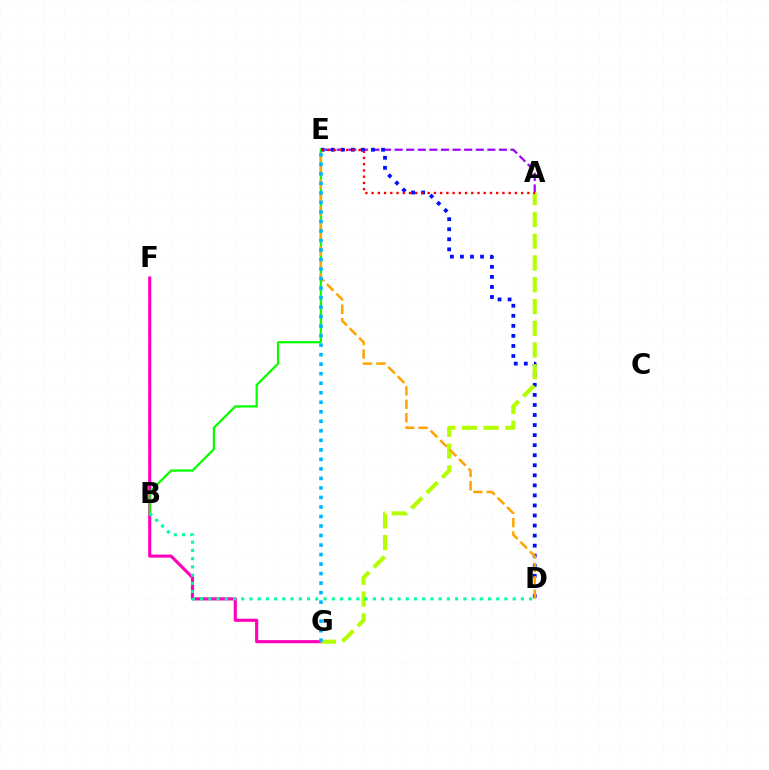{('A', 'E'): [{'color': '#9b00ff', 'line_style': 'dashed', 'thickness': 1.57}, {'color': '#ff0000', 'line_style': 'dotted', 'thickness': 1.69}], ('F', 'G'): [{'color': '#ff00bd', 'line_style': 'solid', 'thickness': 2.25}], ('D', 'E'): [{'color': '#0010ff', 'line_style': 'dotted', 'thickness': 2.73}, {'color': '#ffa500', 'line_style': 'dashed', 'thickness': 1.82}], ('A', 'G'): [{'color': '#b3ff00', 'line_style': 'dashed', 'thickness': 2.96}], ('B', 'E'): [{'color': '#08ff00', 'line_style': 'solid', 'thickness': 1.61}], ('B', 'D'): [{'color': '#00ff9d', 'line_style': 'dotted', 'thickness': 2.23}], ('E', 'G'): [{'color': '#00b5ff', 'line_style': 'dotted', 'thickness': 2.59}]}